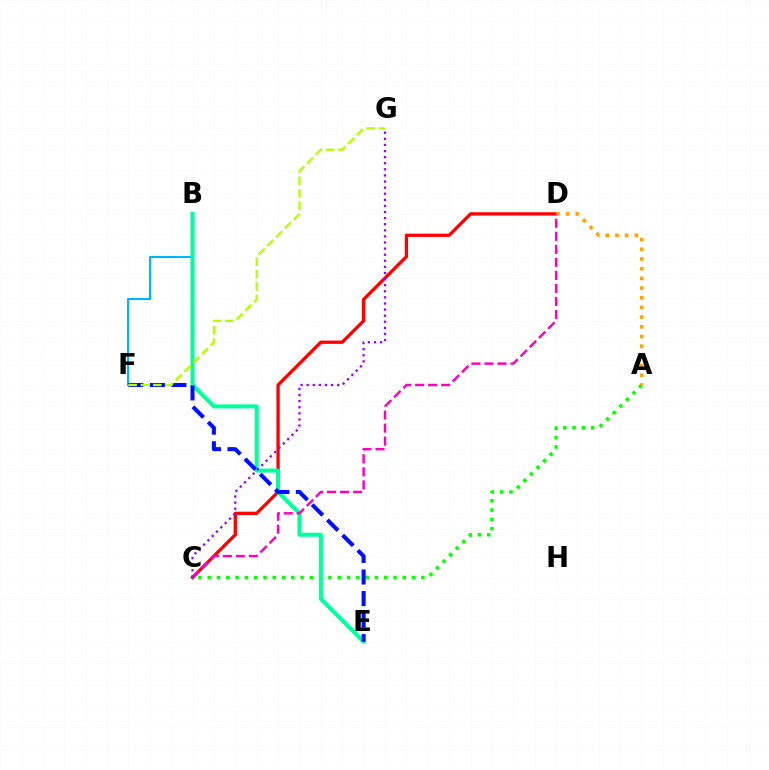{('B', 'F'): [{'color': '#00b5ff', 'line_style': 'solid', 'thickness': 1.52}], ('A', 'C'): [{'color': '#08ff00', 'line_style': 'dotted', 'thickness': 2.52}], ('C', 'D'): [{'color': '#ff0000', 'line_style': 'solid', 'thickness': 2.37}, {'color': '#ff00bd', 'line_style': 'dashed', 'thickness': 1.77}], ('B', 'E'): [{'color': '#00ff9d', 'line_style': 'solid', 'thickness': 2.9}], ('A', 'D'): [{'color': '#ffa500', 'line_style': 'dotted', 'thickness': 2.63}], ('E', 'F'): [{'color': '#0010ff', 'line_style': 'dashed', 'thickness': 2.93}], ('F', 'G'): [{'color': '#b3ff00', 'line_style': 'dashed', 'thickness': 1.67}], ('C', 'G'): [{'color': '#9b00ff', 'line_style': 'dotted', 'thickness': 1.66}]}